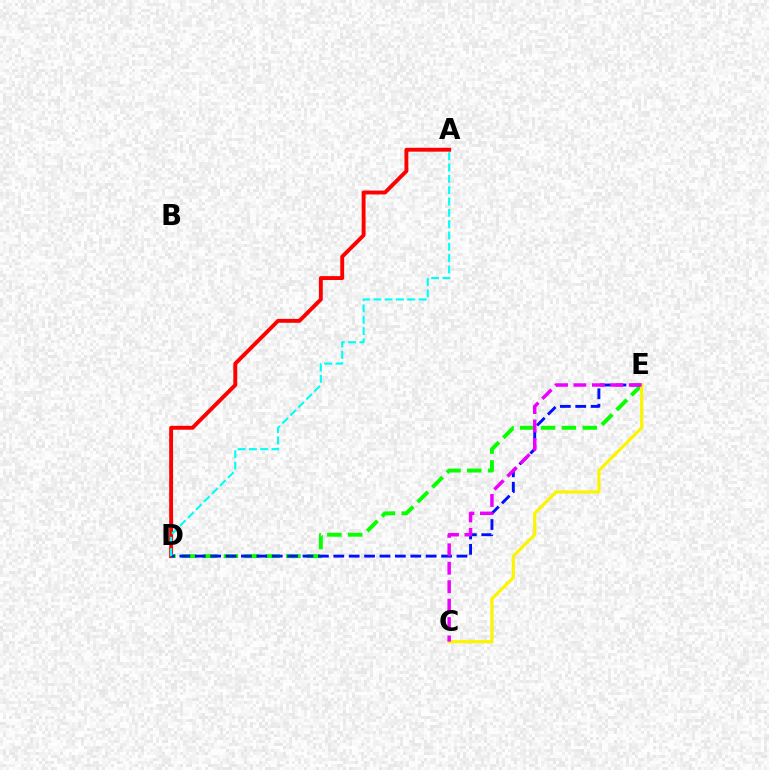{('A', 'D'): [{'color': '#ff0000', 'line_style': 'solid', 'thickness': 2.81}, {'color': '#00fff6', 'line_style': 'dashed', 'thickness': 1.54}], ('D', 'E'): [{'color': '#08ff00', 'line_style': 'dashed', 'thickness': 2.83}, {'color': '#0010ff', 'line_style': 'dashed', 'thickness': 2.09}], ('C', 'E'): [{'color': '#fcf500', 'line_style': 'solid', 'thickness': 2.29}, {'color': '#ee00ff', 'line_style': 'dashed', 'thickness': 2.5}]}